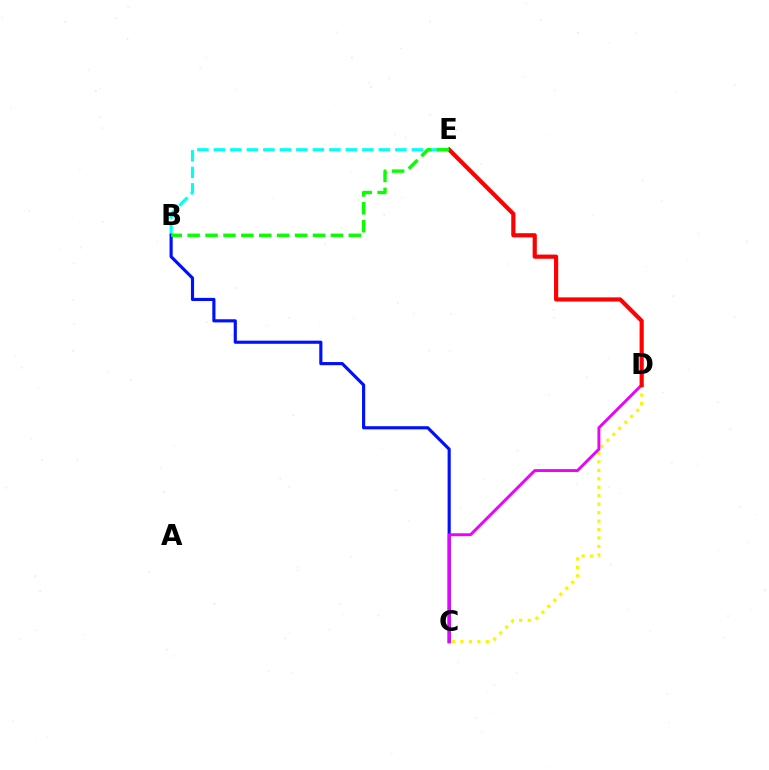{('B', 'E'): [{'color': '#00fff6', 'line_style': 'dashed', 'thickness': 2.24}, {'color': '#08ff00', 'line_style': 'dashed', 'thickness': 2.43}], ('B', 'C'): [{'color': '#0010ff', 'line_style': 'solid', 'thickness': 2.26}], ('C', 'D'): [{'color': '#fcf500', 'line_style': 'dotted', 'thickness': 2.3}, {'color': '#ee00ff', 'line_style': 'solid', 'thickness': 2.09}], ('D', 'E'): [{'color': '#ff0000', 'line_style': 'solid', 'thickness': 3.0}]}